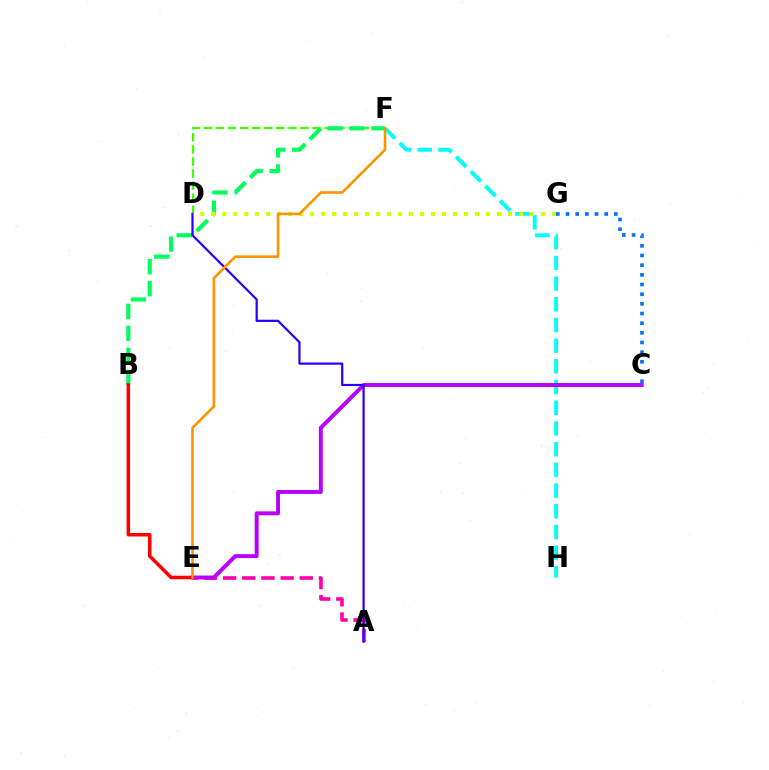{('A', 'E'): [{'color': '#ff00ac', 'line_style': 'dashed', 'thickness': 2.6}], ('F', 'H'): [{'color': '#00fff6', 'line_style': 'dashed', 'thickness': 2.81}], ('D', 'F'): [{'color': '#3dff00', 'line_style': 'dashed', 'thickness': 1.64}], ('C', 'E'): [{'color': '#b900ff', 'line_style': 'solid', 'thickness': 2.83}], ('B', 'F'): [{'color': '#00ff5c', 'line_style': 'dashed', 'thickness': 2.99}], ('A', 'D'): [{'color': '#2500ff', 'line_style': 'solid', 'thickness': 1.59}], ('D', 'G'): [{'color': '#d1ff00', 'line_style': 'dotted', 'thickness': 2.99}], ('B', 'E'): [{'color': '#ff0000', 'line_style': 'solid', 'thickness': 2.53}], ('C', 'G'): [{'color': '#0074ff', 'line_style': 'dotted', 'thickness': 2.63}], ('E', 'F'): [{'color': '#ff9400', 'line_style': 'solid', 'thickness': 1.9}]}